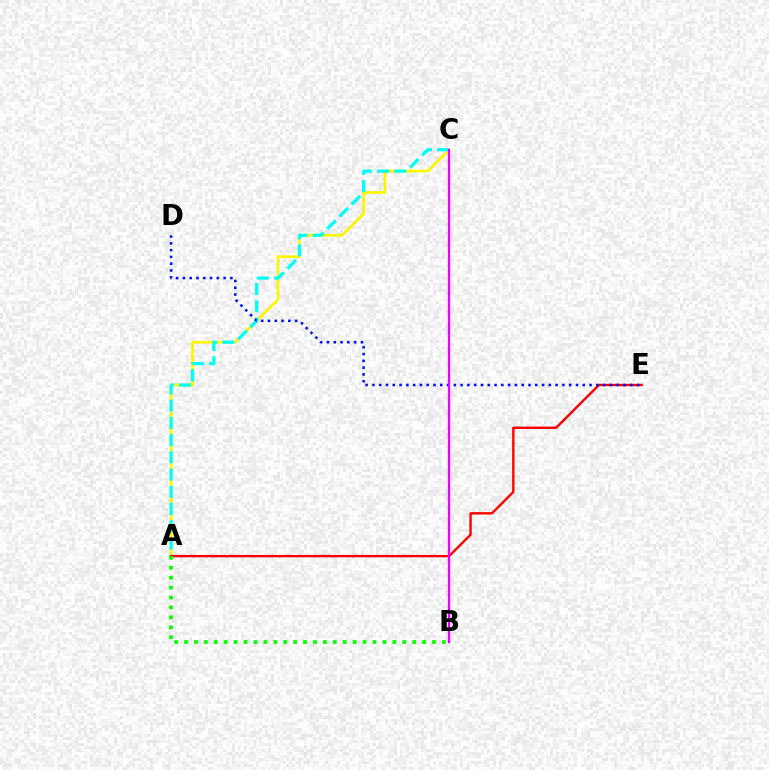{('A', 'C'): [{'color': '#fcf500', 'line_style': 'solid', 'thickness': 1.94}, {'color': '#00fff6', 'line_style': 'dashed', 'thickness': 2.34}], ('A', 'E'): [{'color': '#ff0000', 'line_style': 'solid', 'thickness': 1.72}], ('D', 'E'): [{'color': '#0010ff', 'line_style': 'dotted', 'thickness': 1.84}], ('A', 'B'): [{'color': '#08ff00', 'line_style': 'dotted', 'thickness': 2.69}], ('B', 'C'): [{'color': '#ee00ff', 'line_style': 'solid', 'thickness': 1.64}]}